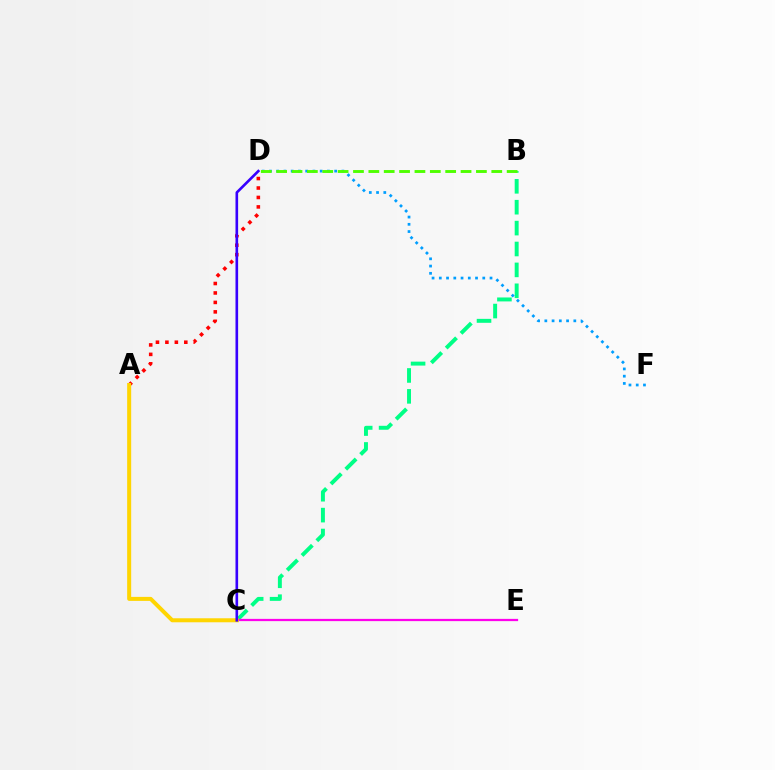{('B', 'C'): [{'color': '#00ff86', 'line_style': 'dashed', 'thickness': 2.84}], ('C', 'E'): [{'color': '#ff00ed', 'line_style': 'solid', 'thickness': 1.62}], ('A', 'D'): [{'color': '#ff0000', 'line_style': 'dotted', 'thickness': 2.57}], ('D', 'F'): [{'color': '#009eff', 'line_style': 'dotted', 'thickness': 1.97}], ('B', 'D'): [{'color': '#4fff00', 'line_style': 'dashed', 'thickness': 2.09}], ('A', 'C'): [{'color': '#ffd500', 'line_style': 'solid', 'thickness': 2.89}], ('C', 'D'): [{'color': '#3700ff', 'line_style': 'solid', 'thickness': 1.9}]}